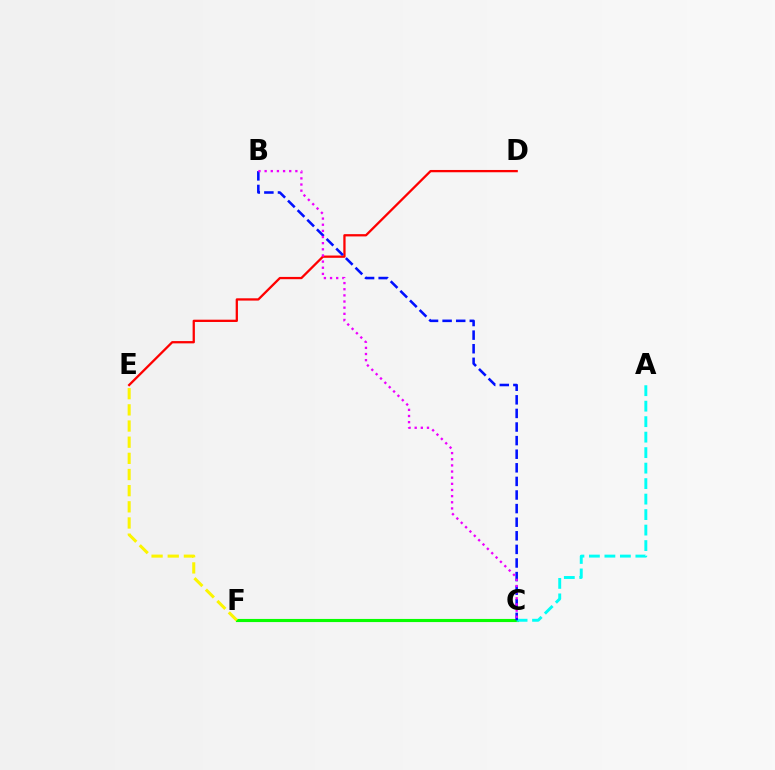{('D', 'E'): [{'color': '#ff0000', 'line_style': 'solid', 'thickness': 1.64}], ('C', 'F'): [{'color': '#08ff00', 'line_style': 'solid', 'thickness': 2.25}], ('A', 'C'): [{'color': '#00fff6', 'line_style': 'dashed', 'thickness': 2.1}], ('B', 'C'): [{'color': '#0010ff', 'line_style': 'dashed', 'thickness': 1.85}, {'color': '#ee00ff', 'line_style': 'dotted', 'thickness': 1.67}], ('E', 'F'): [{'color': '#fcf500', 'line_style': 'dashed', 'thickness': 2.2}]}